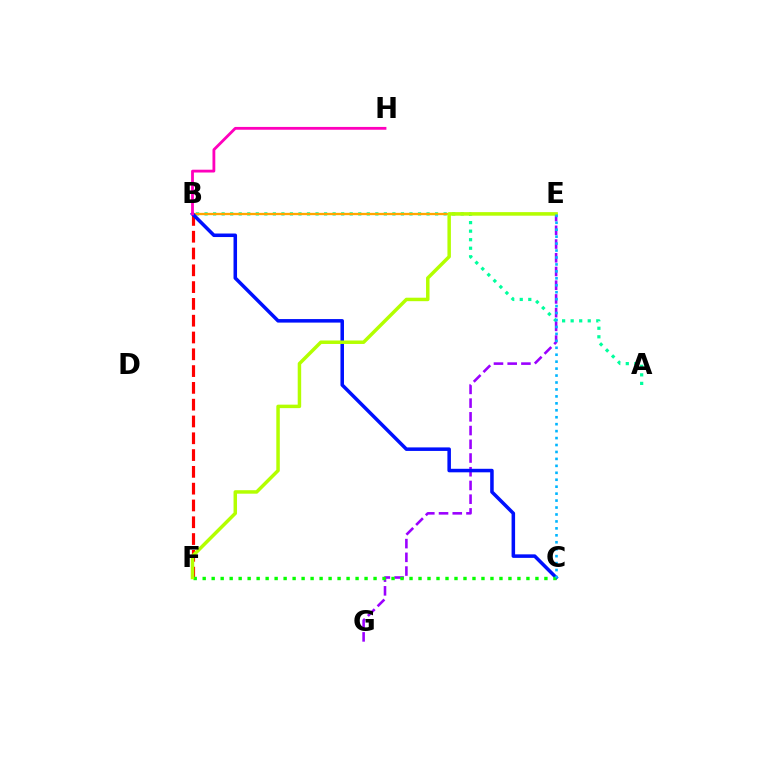{('B', 'F'): [{'color': '#ff0000', 'line_style': 'dashed', 'thickness': 2.28}], ('A', 'B'): [{'color': '#00ff9d', 'line_style': 'dotted', 'thickness': 2.32}], ('E', 'G'): [{'color': '#9b00ff', 'line_style': 'dashed', 'thickness': 1.86}], ('B', 'E'): [{'color': '#ffa500', 'line_style': 'solid', 'thickness': 1.65}], ('B', 'C'): [{'color': '#0010ff', 'line_style': 'solid', 'thickness': 2.54}], ('C', 'F'): [{'color': '#08ff00', 'line_style': 'dotted', 'thickness': 2.44}], ('E', 'F'): [{'color': '#b3ff00', 'line_style': 'solid', 'thickness': 2.5}], ('C', 'E'): [{'color': '#00b5ff', 'line_style': 'dotted', 'thickness': 1.89}], ('B', 'H'): [{'color': '#ff00bd', 'line_style': 'solid', 'thickness': 2.02}]}